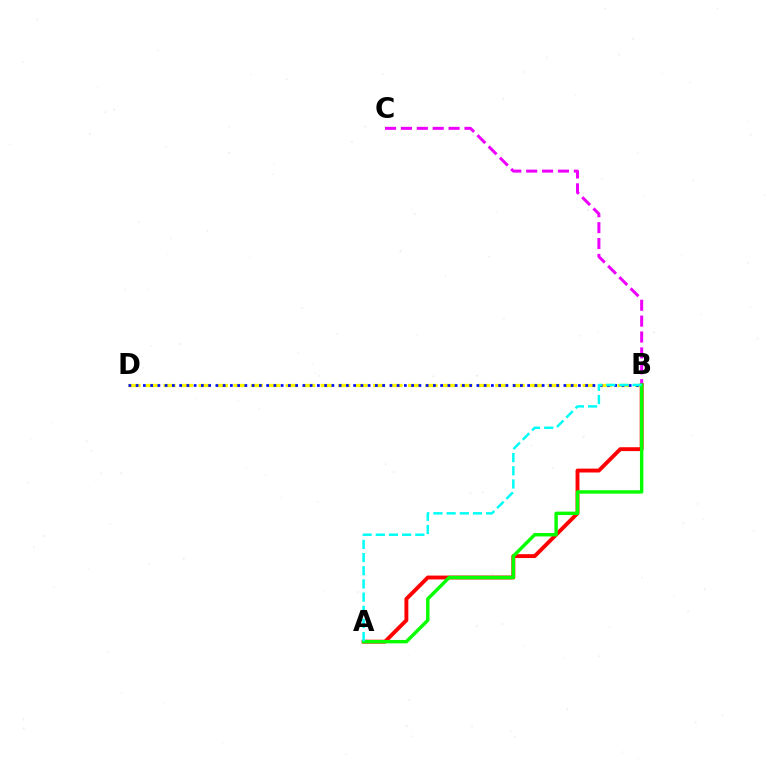{('A', 'B'): [{'color': '#ff0000', 'line_style': 'solid', 'thickness': 2.79}, {'color': '#08ff00', 'line_style': 'solid', 'thickness': 2.46}, {'color': '#00fff6', 'line_style': 'dashed', 'thickness': 1.79}], ('B', 'D'): [{'color': '#fcf500', 'line_style': 'dashed', 'thickness': 2.37}, {'color': '#0010ff', 'line_style': 'dotted', 'thickness': 1.97}], ('B', 'C'): [{'color': '#ee00ff', 'line_style': 'dashed', 'thickness': 2.16}]}